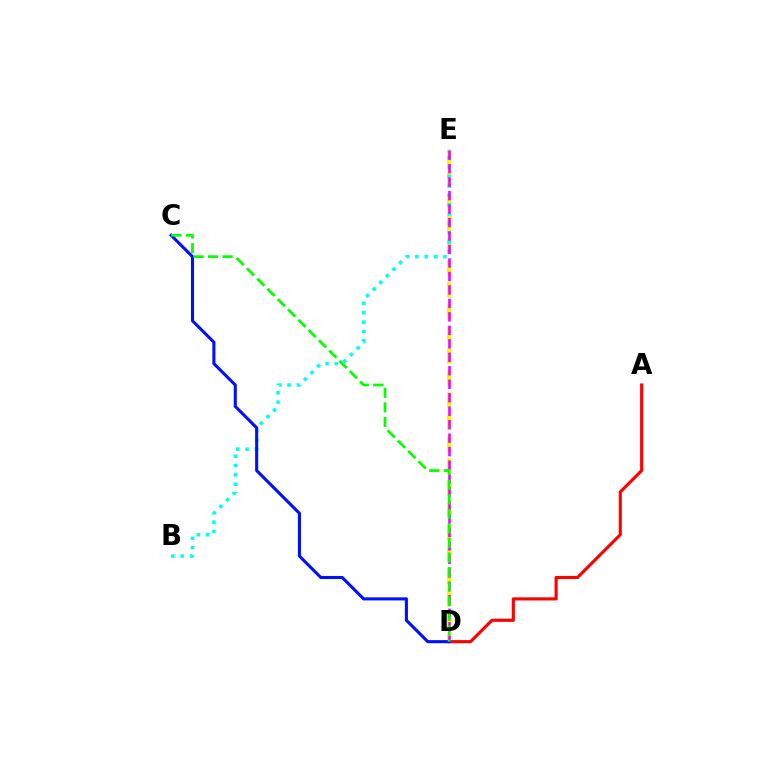{('D', 'E'): [{'color': '#fcf500', 'line_style': 'dashed', 'thickness': 2.99}, {'color': '#ee00ff', 'line_style': 'dashed', 'thickness': 1.83}], ('A', 'D'): [{'color': '#ff0000', 'line_style': 'solid', 'thickness': 2.26}], ('B', 'E'): [{'color': '#00fff6', 'line_style': 'dotted', 'thickness': 2.54}], ('C', 'D'): [{'color': '#0010ff', 'line_style': 'solid', 'thickness': 2.22}, {'color': '#08ff00', 'line_style': 'dashed', 'thickness': 1.98}]}